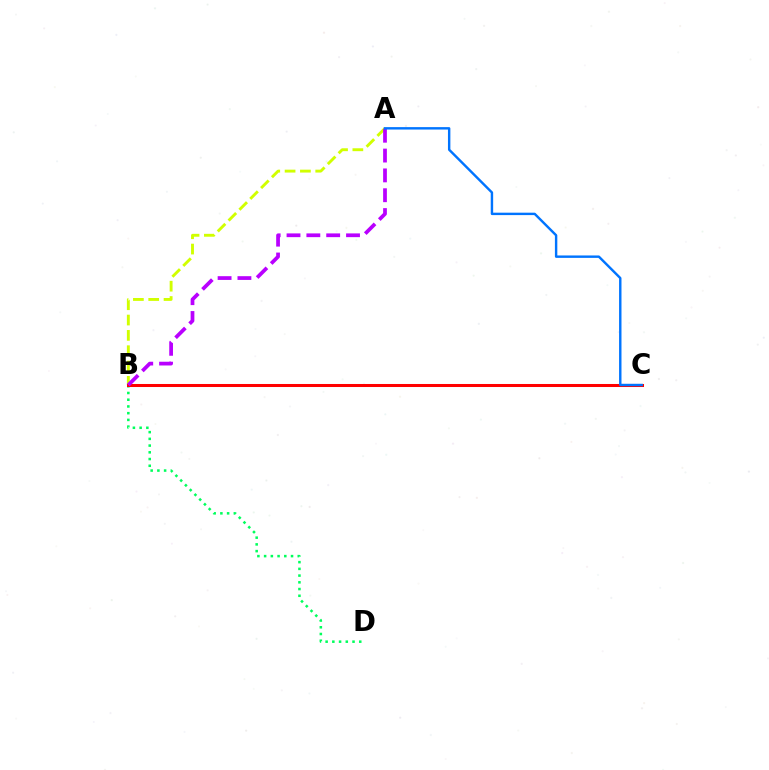{('B', 'D'): [{'color': '#00ff5c', 'line_style': 'dotted', 'thickness': 1.83}], ('A', 'B'): [{'color': '#d1ff00', 'line_style': 'dashed', 'thickness': 2.08}, {'color': '#b900ff', 'line_style': 'dashed', 'thickness': 2.69}], ('B', 'C'): [{'color': '#ff0000', 'line_style': 'solid', 'thickness': 2.18}], ('A', 'C'): [{'color': '#0074ff', 'line_style': 'solid', 'thickness': 1.74}]}